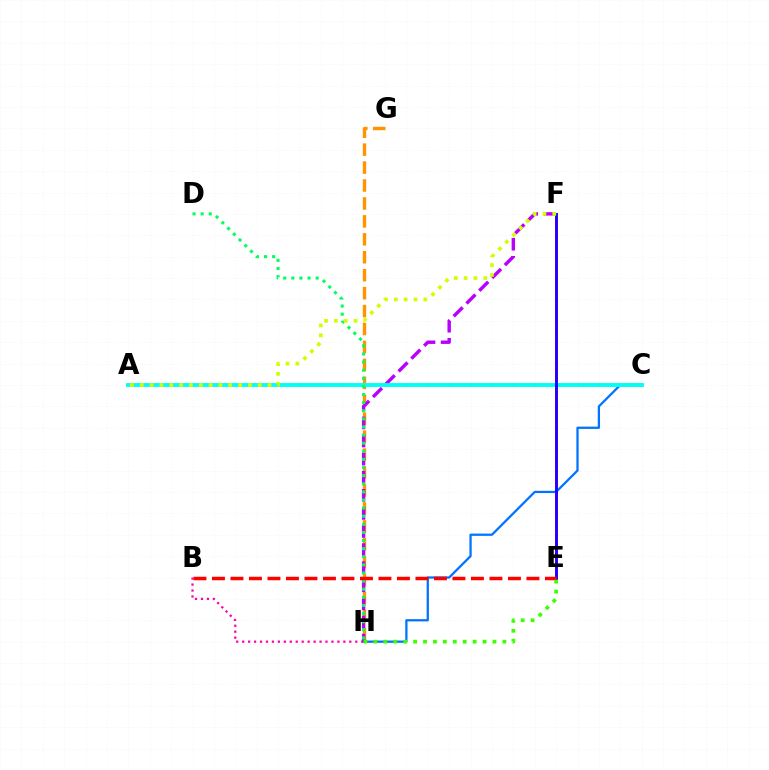{('G', 'H'): [{'color': '#ff9400', 'line_style': 'dashed', 'thickness': 2.44}], ('C', 'H'): [{'color': '#0074ff', 'line_style': 'solid', 'thickness': 1.63}], ('B', 'H'): [{'color': '#ff00ac', 'line_style': 'dotted', 'thickness': 1.62}], ('F', 'H'): [{'color': '#b900ff', 'line_style': 'dashed', 'thickness': 2.46}], ('A', 'C'): [{'color': '#00fff6', 'line_style': 'solid', 'thickness': 2.8}], ('E', 'F'): [{'color': '#2500ff', 'line_style': 'solid', 'thickness': 2.12}], ('D', 'H'): [{'color': '#00ff5c', 'line_style': 'dotted', 'thickness': 2.2}], ('B', 'E'): [{'color': '#ff0000', 'line_style': 'dashed', 'thickness': 2.51}], ('A', 'F'): [{'color': '#d1ff00', 'line_style': 'dotted', 'thickness': 2.67}], ('E', 'H'): [{'color': '#3dff00', 'line_style': 'dotted', 'thickness': 2.7}]}